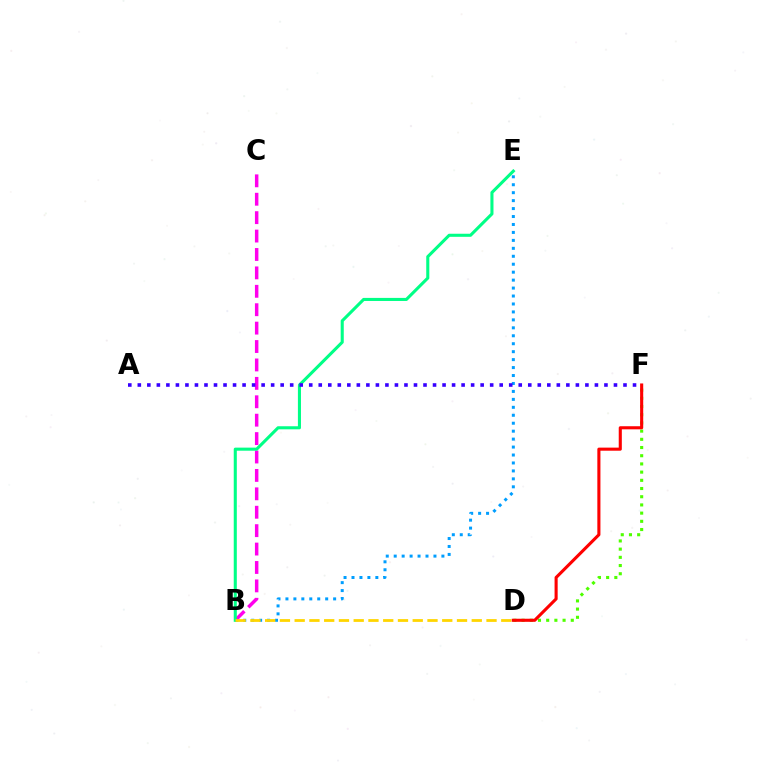{('B', 'E'): [{'color': '#009eff', 'line_style': 'dotted', 'thickness': 2.16}, {'color': '#00ff86', 'line_style': 'solid', 'thickness': 2.21}], ('D', 'F'): [{'color': '#4fff00', 'line_style': 'dotted', 'thickness': 2.23}, {'color': '#ff0000', 'line_style': 'solid', 'thickness': 2.23}], ('B', 'C'): [{'color': '#ff00ed', 'line_style': 'dashed', 'thickness': 2.5}], ('A', 'F'): [{'color': '#3700ff', 'line_style': 'dotted', 'thickness': 2.59}], ('B', 'D'): [{'color': '#ffd500', 'line_style': 'dashed', 'thickness': 2.0}]}